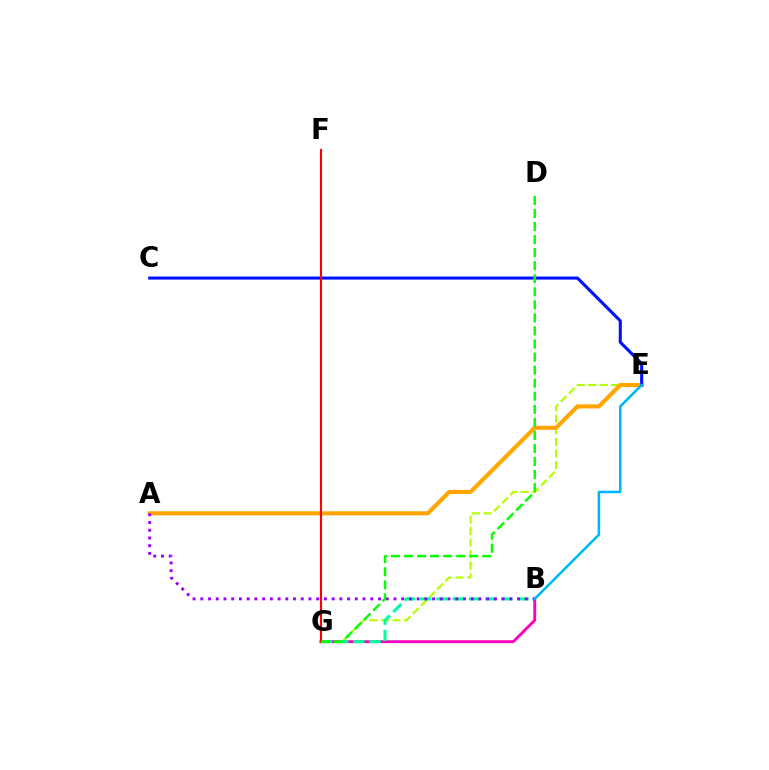{('E', 'G'): [{'color': '#b3ff00', 'line_style': 'dashed', 'thickness': 1.56}], ('B', 'G'): [{'color': '#ff00bd', 'line_style': 'solid', 'thickness': 2.07}, {'color': '#00ff9d', 'line_style': 'dashed', 'thickness': 2.2}], ('A', 'E'): [{'color': '#ffa500', 'line_style': 'solid', 'thickness': 2.95}], ('C', 'E'): [{'color': '#0010ff', 'line_style': 'solid', 'thickness': 2.2}], ('F', 'G'): [{'color': '#ff0000', 'line_style': 'solid', 'thickness': 1.52}], ('A', 'B'): [{'color': '#9b00ff', 'line_style': 'dotted', 'thickness': 2.1}], ('D', 'G'): [{'color': '#08ff00', 'line_style': 'dashed', 'thickness': 1.77}], ('B', 'E'): [{'color': '#00b5ff', 'line_style': 'solid', 'thickness': 1.84}]}